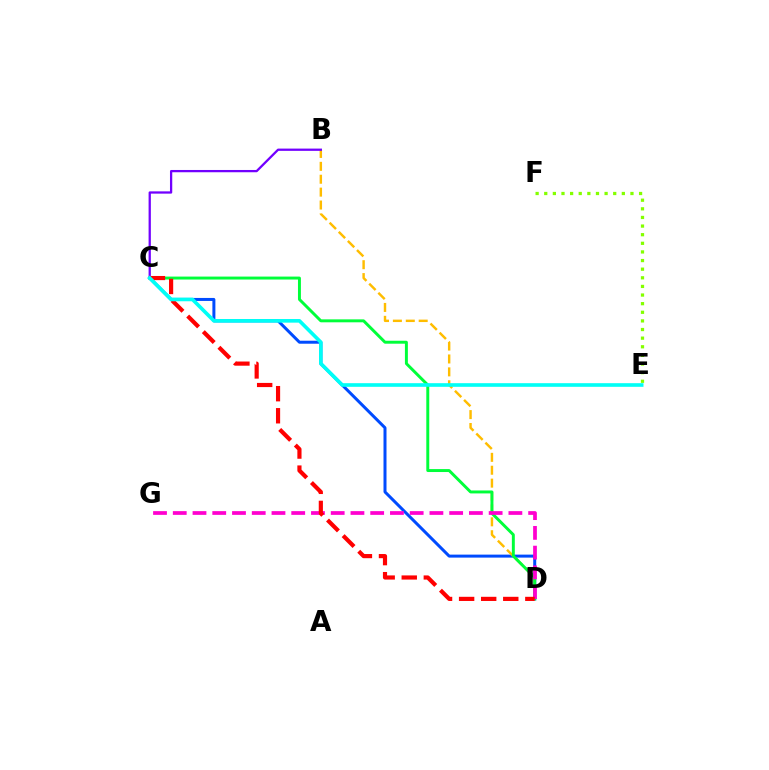{('C', 'D'): [{'color': '#004bff', 'line_style': 'solid', 'thickness': 2.16}, {'color': '#00ff39', 'line_style': 'solid', 'thickness': 2.12}, {'color': '#ff0000', 'line_style': 'dashed', 'thickness': 3.0}], ('B', 'D'): [{'color': '#ffbd00', 'line_style': 'dashed', 'thickness': 1.75}], ('B', 'C'): [{'color': '#7200ff', 'line_style': 'solid', 'thickness': 1.64}], ('D', 'G'): [{'color': '#ff00cf', 'line_style': 'dashed', 'thickness': 2.68}], ('C', 'E'): [{'color': '#00fff6', 'line_style': 'solid', 'thickness': 2.61}], ('E', 'F'): [{'color': '#84ff00', 'line_style': 'dotted', 'thickness': 2.34}]}